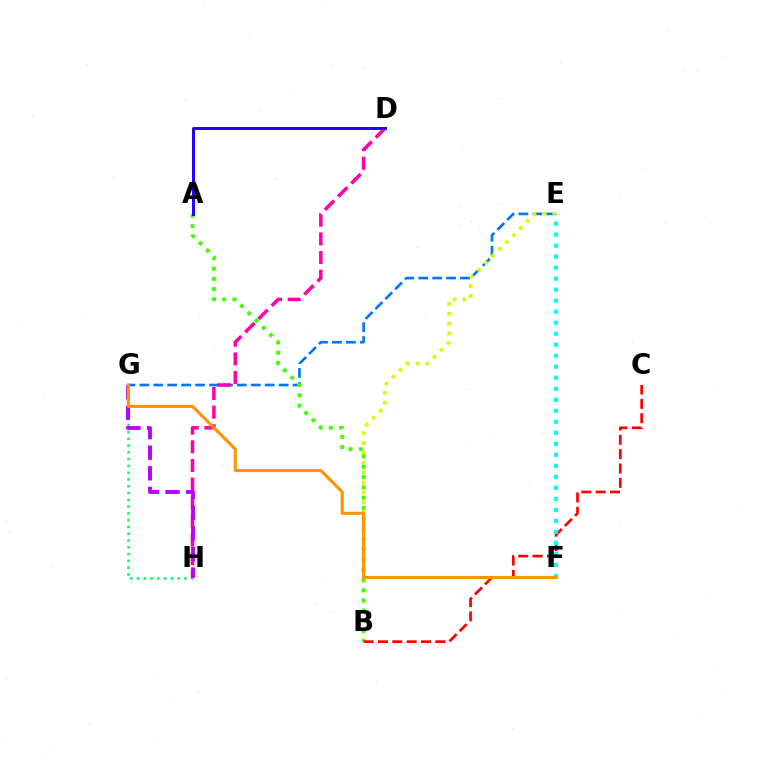{('G', 'H'): [{'color': '#00ff5c', 'line_style': 'dotted', 'thickness': 1.84}, {'color': '#b900ff', 'line_style': 'dashed', 'thickness': 2.8}], ('E', 'G'): [{'color': '#0074ff', 'line_style': 'dashed', 'thickness': 1.89}], ('B', 'E'): [{'color': '#d1ff00', 'line_style': 'dotted', 'thickness': 2.68}], ('A', 'B'): [{'color': '#3dff00', 'line_style': 'dotted', 'thickness': 2.79}], ('D', 'H'): [{'color': '#ff00ac', 'line_style': 'dashed', 'thickness': 2.54}], ('B', 'C'): [{'color': '#ff0000', 'line_style': 'dashed', 'thickness': 1.95}], ('E', 'F'): [{'color': '#00fff6', 'line_style': 'dotted', 'thickness': 2.99}], ('A', 'D'): [{'color': '#2500ff', 'line_style': 'solid', 'thickness': 2.15}], ('F', 'G'): [{'color': '#ff9400', 'line_style': 'solid', 'thickness': 2.23}]}